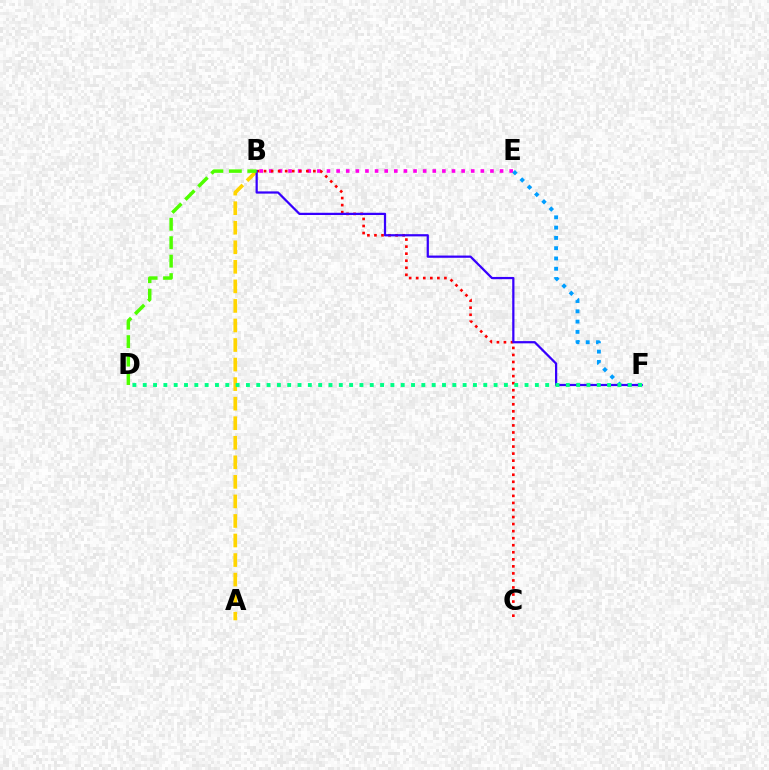{('B', 'E'): [{'color': '#ff00ed', 'line_style': 'dotted', 'thickness': 2.61}], ('E', 'F'): [{'color': '#009eff', 'line_style': 'dotted', 'thickness': 2.79}], ('B', 'C'): [{'color': '#ff0000', 'line_style': 'dotted', 'thickness': 1.91}], ('A', 'B'): [{'color': '#ffd500', 'line_style': 'dashed', 'thickness': 2.66}], ('B', 'F'): [{'color': '#3700ff', 'line_style': 'solid', 'thickness': 1.61}], ('D', 'F'): [{'color': '#00ff86', 'line_style': 'dotted', 'thickness': 2.8}], ('B', 'D'): [{'color': '#4fff00', 'line_style': 'dashed', 'thickness': 2.51}]}